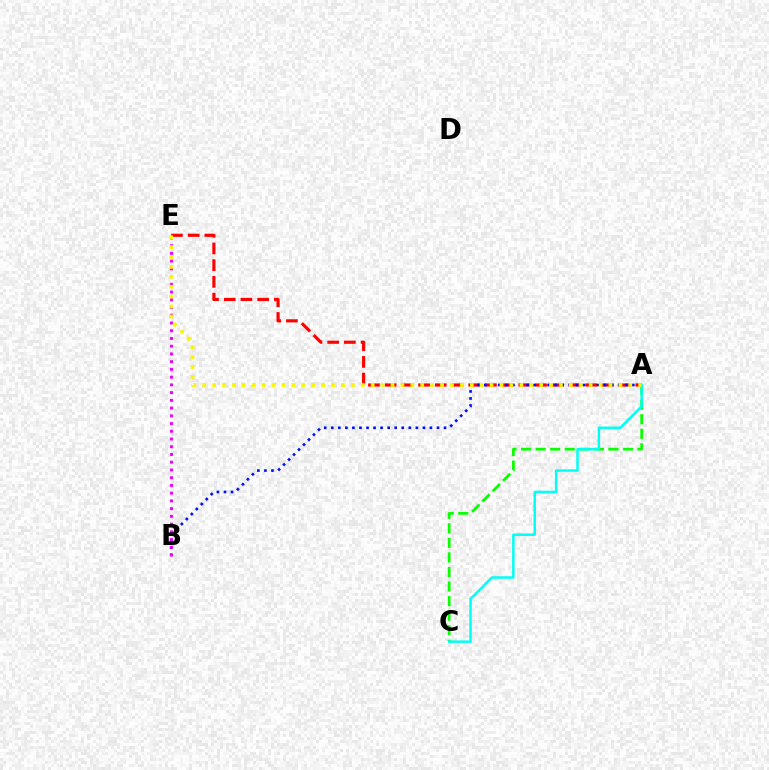{('A', 'E'): [{'color': '#ff0000', 'line_style': 'dashed', 'thickness': 2.27}, {'color': '#fcf500', 'line_style': 'dotted', 'thickness': 2.69}], ('A', 'B'): [{'color': '#0010ff', 'line_style': 'dotted', 'thickness': 1.91}], ('A', 'C'): [{'color': '#08ff00', 'line_style': 'dashed', 'thickness': 1.98}, {'color': '#00fff6', 'line_style': 'solid', 'thickness': 1.79}], ('B', 'E'): [{'color': '#ee00ff', 'line_style': 'dotted', 'thickness': 2.1}]}